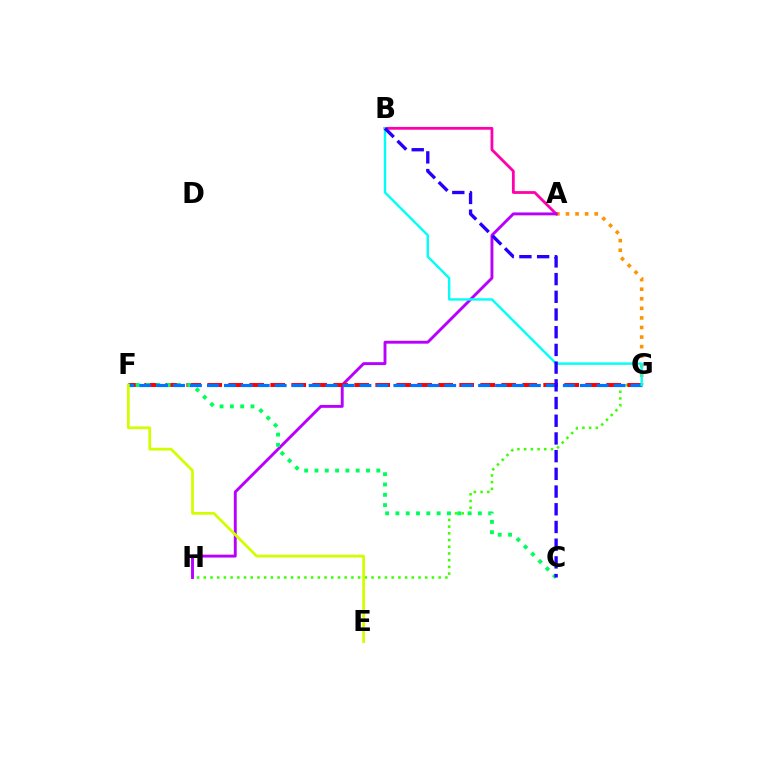{('G', 'H'): [{'color': '#3dff00', 'line_style': 'dotted', 'thickness': 1.82}], ('A', 'G'): [{'color': '#ff9400', 'line_style': 'dotted', 'thickness': 2.6}], ('A', 'B'): [{'color': '#ff00ac', 'line_style': 'solid', 'thickness': 2.01}], ('A', 'H'): [{'color': '#b900ff', 'line_style': 'solid', 'thickness': 2.09}], ('F', 'G'): [{'color': '#ff0000', 'line_style': 'dashed', 'thickness': 2.85}, {'color': '#0074ff', 'line_style': 'dashed', 'thickness': 2.3}], ('C', 'F'): [{'color': '#00ff5c', 'line_style': 'dotted', 'thickness': 2.8}], ('B', 'G'): [{'color': '#00fff6', 'line_style': 'solid', 'thickness': 1.72}], ('E', 'F'): [{'color': '#d1ff00', 'line_style': 'solid', 'thickness': 1.98}], ('B', 'C'): [{'color': '#2500ff', 'line_style': 'dashed', 'thickness': 2.41}]}